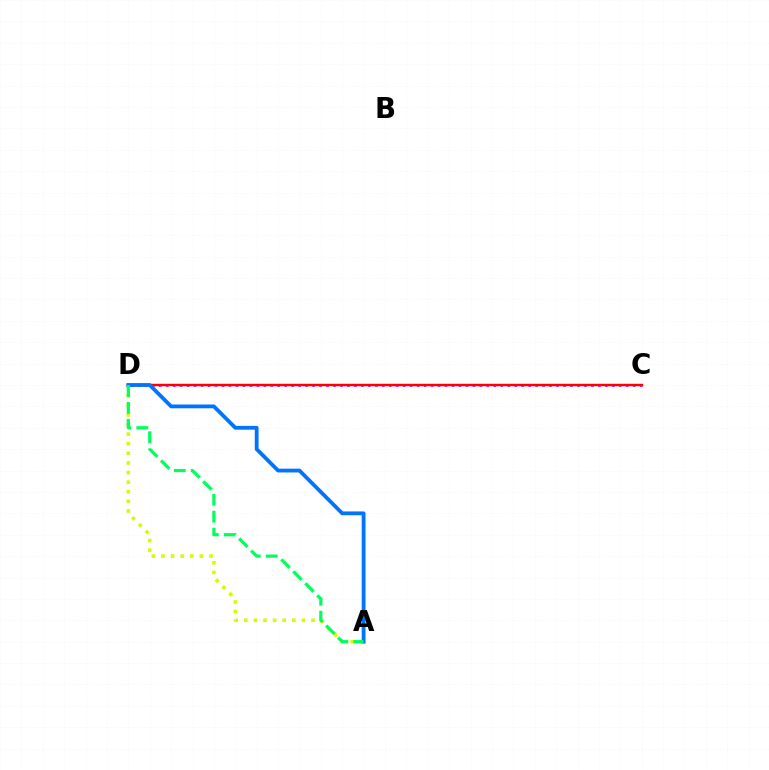{('C', 'D'): [{'color': '#b900ff', 'line_style': 'dotted', 'thickness': 1.89}, {'color': '#ff0000', 'line_style': 'solid', 'thickness': 1.76}], ('A', 'D'): [{'color': '#d1ff00', 'line_style': 'dotted', 'thickness': 2.61}, {'color': '#0074ff', 'line_style': 'solid', 'thickness': 2.74}, {'color': '#00ff5c', 'line_style': 'dashed', 'thickness': 2.3}]}